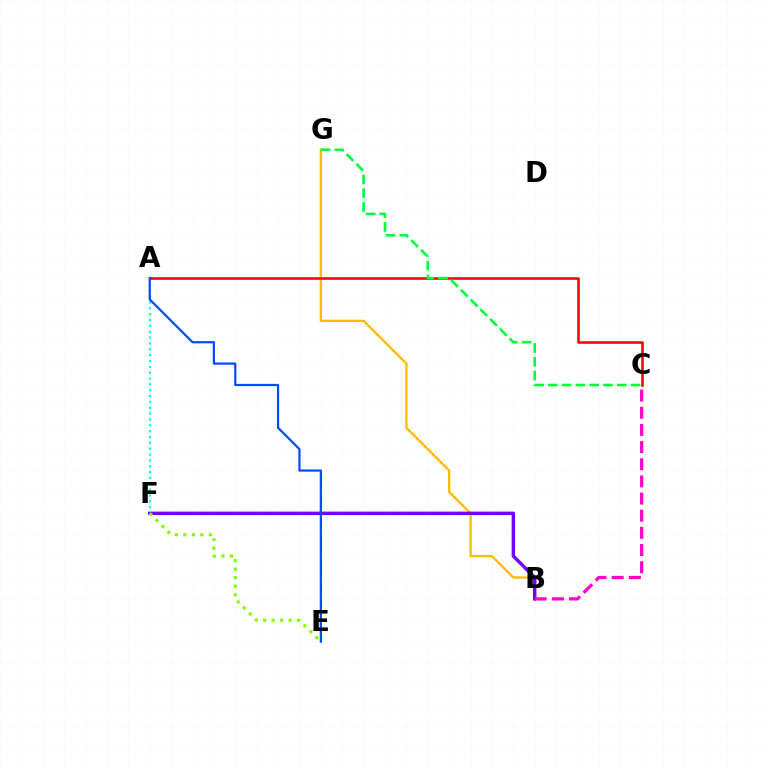{('A', 'F'): [{'color': '#00fff6', 'line_style': 'dotted', 'thickness': 1.59}], ('B', 'G'): [{'color': '#ffbd00', 'line_style': 'solid', 'thickness': 1.66}], ('A', 'C'): [{'color': '#ff0000', 'line_style': 'solid', 'thickness': 1.85}], ('B', 'F'): [{'color': '#7200ff', 'line_style': 'solid', 'thickness': 2.46}], ('C', 'G'): [{'color': '#00ff39', 'line_style': 'dashed', 'thickness': 1.87}], ('B', 'C'): [{'color': '#ff00cf', 'line_style': 'dashed', 'thickness': 2.33}], ('A', 'E'): [{'color': '#004bff', 'line_style': 'solid', 'thickness': 1.59}], ('E', 'F'): [{'color': '#84ff00', 'line_style': 'dotted', 'thickness': 2.31}]}